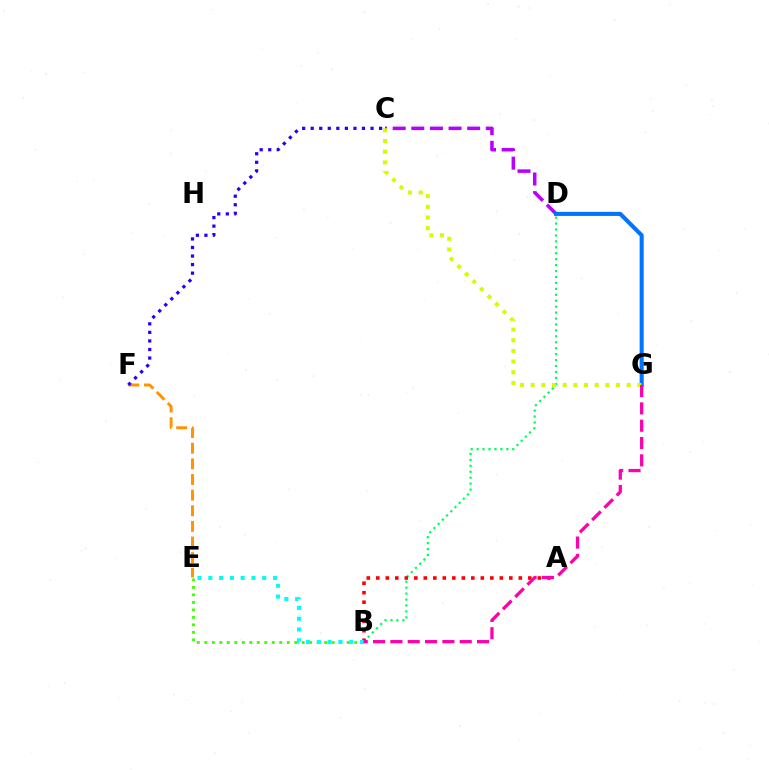{('E', 'F'): [{'color': '#ff9400', 'line_style': 'dashed', 'thickness': 2.12}], ('B', 'E'): [{'color': '#3dff00', 'line_style': 'dotted', 'thickness': 2.04}, {'color': '#00fff6', 'line_style': 'dotted', 'thickness': 2.93}], ('C', 'D'): [{'color': '#b900ff', 'line_style': 'dashed', 'thickness': 2.53}], ('C', 'F'): [{'color': '#2500ff', 'line_style': 'dotted', 'thickness': 2.32}], ('B', 'D'): [{'color': '#00ff5c', 'line_style': 'dotted', 'thickness': 1.61}], ('D', 'G'): [{'color': '#0074ff', 'line_style': 'solid', 'thickness': 2.93}], ('C', 'G'): [{'color': '#d1ff00', 'line_style': 'dotted', 'thickness': 2.9}], ('A', 'B'): [{'color': '#ff0000', 'line_style': 'dotted', 'thickness': 2.58}], ('B', 'G'): [{'color': '#ff00ac', 'line_style': 'dashed', 'thickness': 2.35}]}